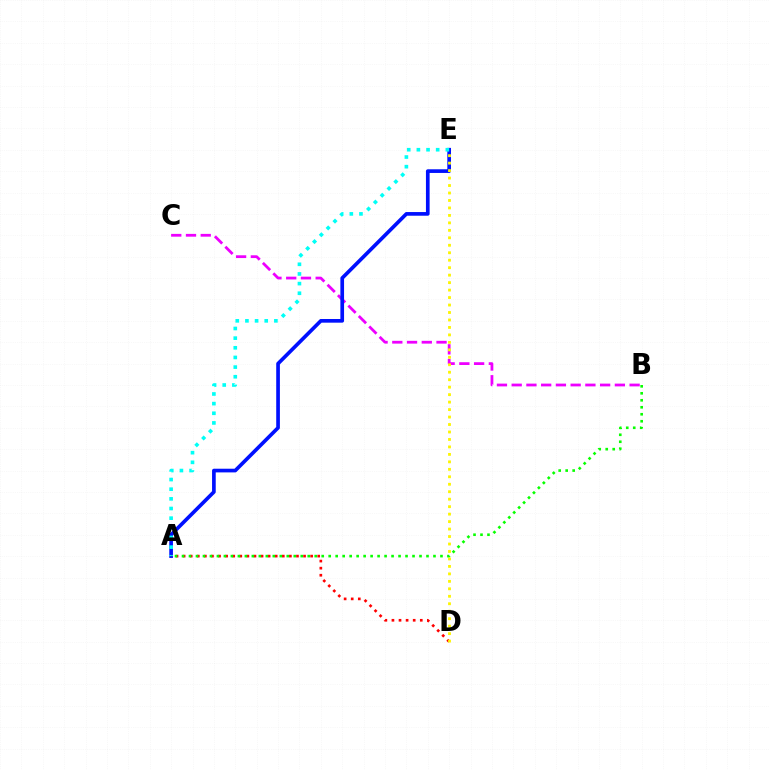{('B', 'C'): [{'color': '#ee00ff', 'line_style': 'dashed', 'thickness': 2.0}], ('A', 'E'): [{'color': '#0010ff', 'line_style': 'solid', 'thickness': 2.65}, {'color': '#00fff6', 'line_style': 'dotted', 'thickness': 2.62}], ('A', 'D'): [{'color': '#ff0000', 'line_style': 'dotted', 'thickness': 1.92}], ('D', 'E'): [{'color': '#fcf500', 'line_style': 'dotted', 'thickness': 2.03}], ('A', 'B'): [{'color': '#08ff00', 'line_style': 'dotted', 'thickness': 1.9}]}